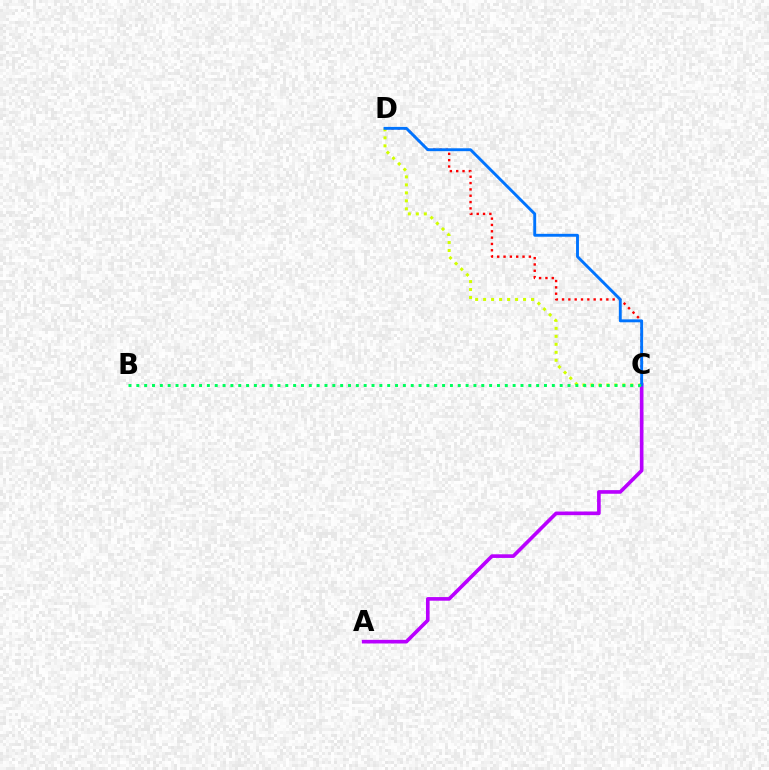{('C', 'D'): [{'color': '#ff0000', 'line_style': 'dotted', 'thickness': 1.72}, {'color': '#d1ff00', 'line_style': 'dotted', 'thickness': 2.17}, {'color': '#0074ff', 'line_style': 'solid', 'thickness': 2.08}], ('A', 'C'): [{'color': '#b900ff', 'line_style': 'solid', 'thickness': 2.61}], ('B', 'C'): [{'color': '#00ff5c', 'line_style': 'dotted', 'thickness': 2.13}]}